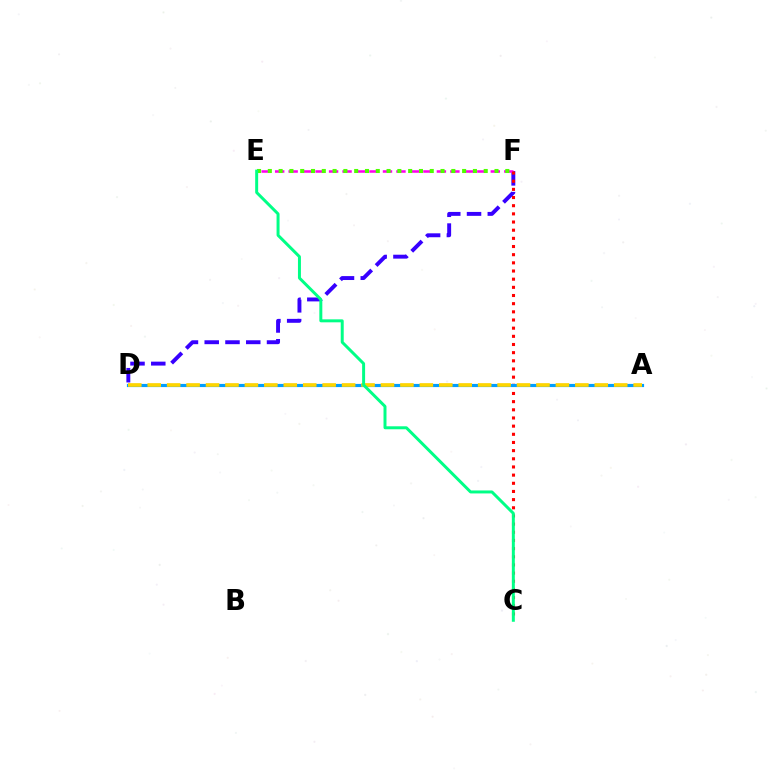{('D', 'F'): [{'color': '#3700ff', 'line_style': 'dashed', 'thickness': 2.82}], ('E', 'F'): [{'color': '#ff00ed', 'line_style': 'dashed', 'thickness': 1.83}, {'color': '#4fff00', 'line_style': 'dotted', 'thickness': 2.93}], ('C', 'F'): [{'color': '#ff0000', 'line_style': 'dotted', 'thickness': 2.22}], ('A', 'D'): [{'color': '#009eff', 'line_style': 'solid', 'thickness': 2.28}, {'color': '#ffd500', 'line_style': 'dashed', 'thickness': 2.64}], ('C', 'E'): [{'color': '#00ff86', 'line_style': 'solid', 'thickness': 2.14}]}